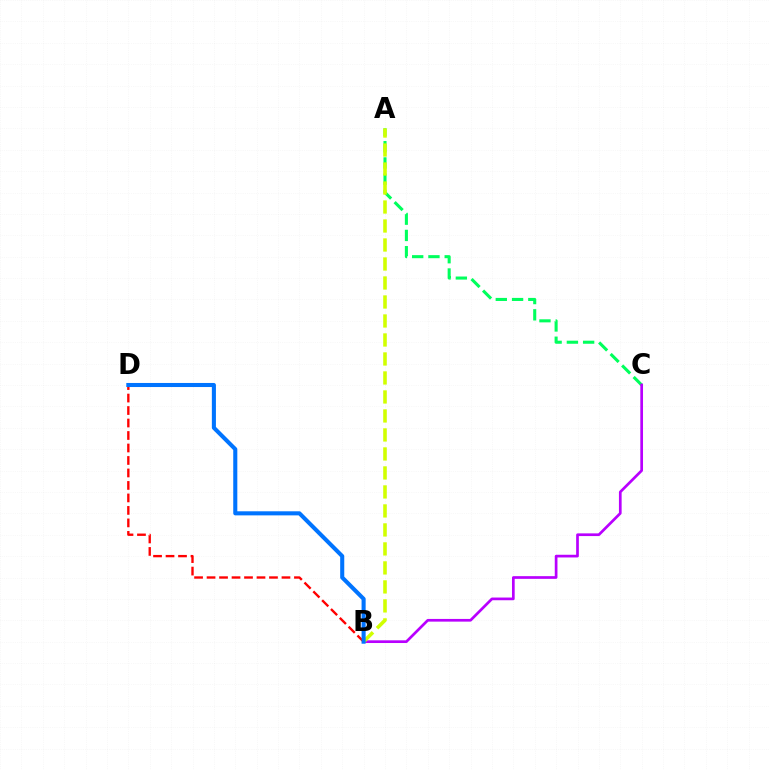{('A', 'C'): [{'color': '#00ff5c', 'line_style': 'dashed', 'thickness': 2.21}], ('B', 'D'): [{'color': '#ff0000', 'line_style': 'dashed', 'thickness': 1.7}, {'color': '#0074ff', 'line_style': 'solid', 'thickness': 2.93}], ('B', 'C'): [{'color': '#b900ff', 'line_style': 'solid', 'thickness': 1.94}], ('A', 'B'): [{'color': '#d1ff00', 'line_style': 'dashed', 'thickness': 2.58}]}